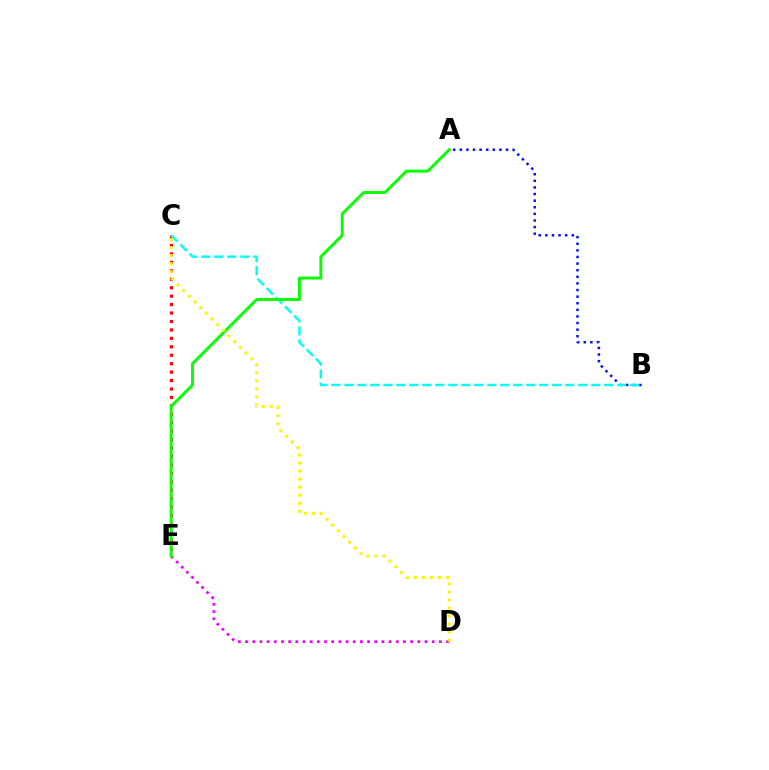{('C', 'E'): [{'color': '#ff0000', 'line_style': 'dotted', 'thickness': 2.29}], ('A', 'B'): [{'color': '#0010ff', 'line_style': 'dotted', 'thickness': 1.8}], ('D', 'E'): [{'color': '#ee00ff', 'line_style': 'dotted', 'thickness': 1.95}], ('B', 'C'): [{'color': '#00fff6', 'line_style': 'dashed', 'thickness': 1.76}], ('A', 'E'): [{'color': '#08ff00', 'line_style': 'solid', 'thickness': 2.11}], ('C', 'D'): [{'color': '#fcf500', 'line_style': 'dotted', 'thickness': 2.18}]}